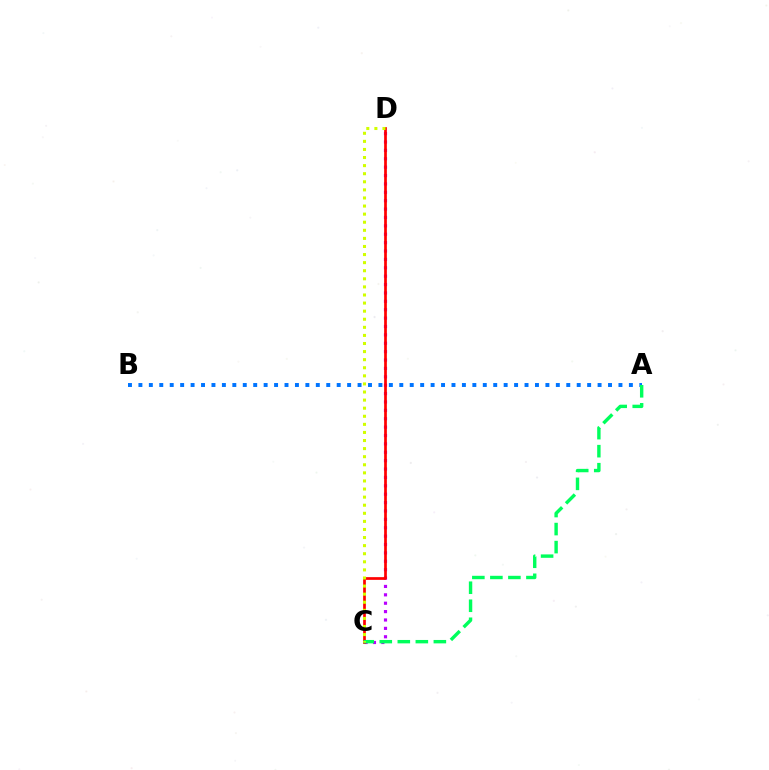{('C', 'D'): [{'color': '#b900ff', 'line_style': 'dotted', 'thickness': 2.28}, {'color': '#ff0000', 'line_style': 'solid', 'thickness': 1.95}, {'color': '#d1ff00', 'line_style': 'dotted', 'thickness': 2.2}], ('A', 'B'): [{'color': '#0074ff', 'line_style': 'dotted', 'thickness': 2.84}], ('A', 'C'): [{'color': '#00ff5c', 'line_style': 'dashed', 'thickness': 2.45}]}